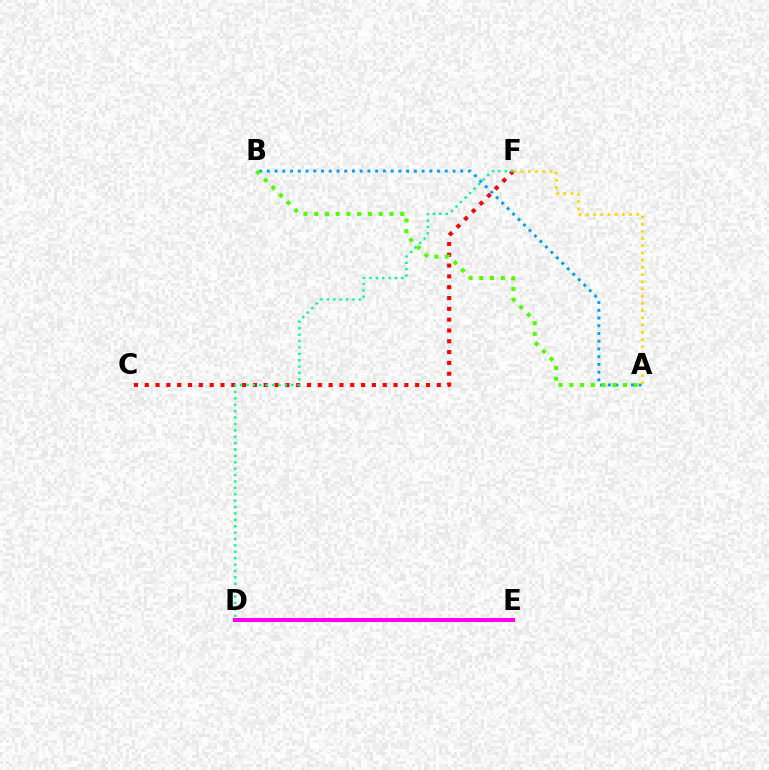{('A', 'B'): [{'color': '#009eff', 'line_style': 'dotted', 'thickness': 2.1}, {'color': '#4fff00', 'line_style': 'dotted', 'thickness': 2.92}], ('D', 'E'): [{'color': '#3700ff', 'line_style': 'solid', 'thickness': 2.18}, {'color': '#ff00ed', 'line_style': 'solid', 'thickness': 2.9}], ('C', 'F'): [{'color': '#ff0000', 'line_style': 'dotted', 'thickness': 2.94}], ('A', 'F'): [{'color': '#ffd500', 'line_style': 'dotted', 'thickness': 1.96}], ('D', 'F'): [{'color': '#00ff86', 'line_style': 'dotted', 'thickness': 1.74}]}